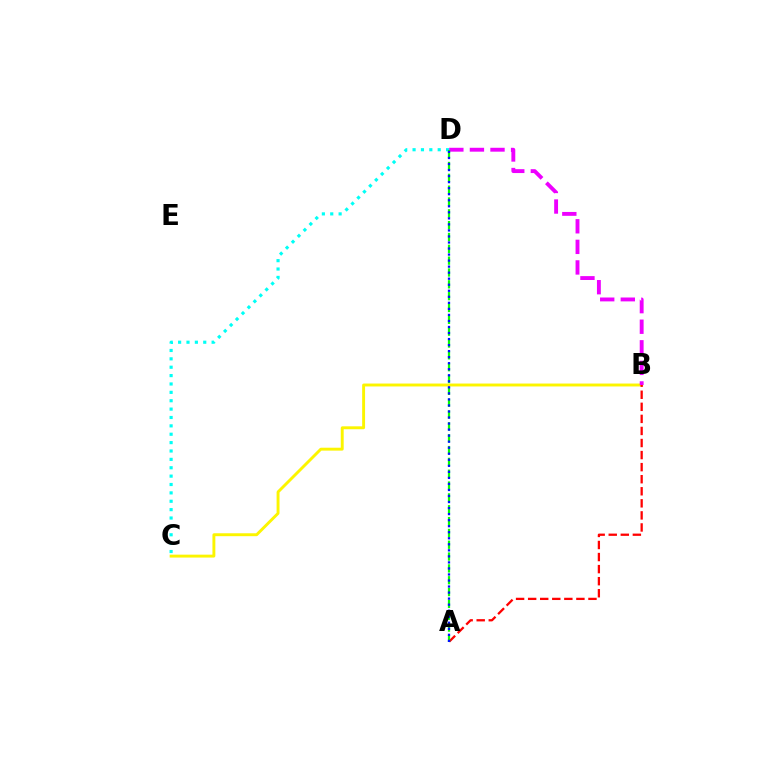{('B', 'C'): [{'color': '#fcf500', 'line_style': 'solid', 'thickness': 2.1}], ('A', 'B'): [{'color': '#ff0000', 'line_style': 'dashed', 'thickness': 1.64}], ('C', 'D'): [{'color': '#00fff6', 'line_style': 'dotted', 'thickness': 2.28}], ('B', 'D'): [{'color': '#ee00ff', 'line_style': 'dashed', 'thickness': 2.8}], ('A', 'D'): [{'color': '#08ff00', 'line_style': 'dashed', 'thickness': 1.61}, {'color': '#0010ff', 'line_style': 'dotted', 'thickness': 1.64}]}